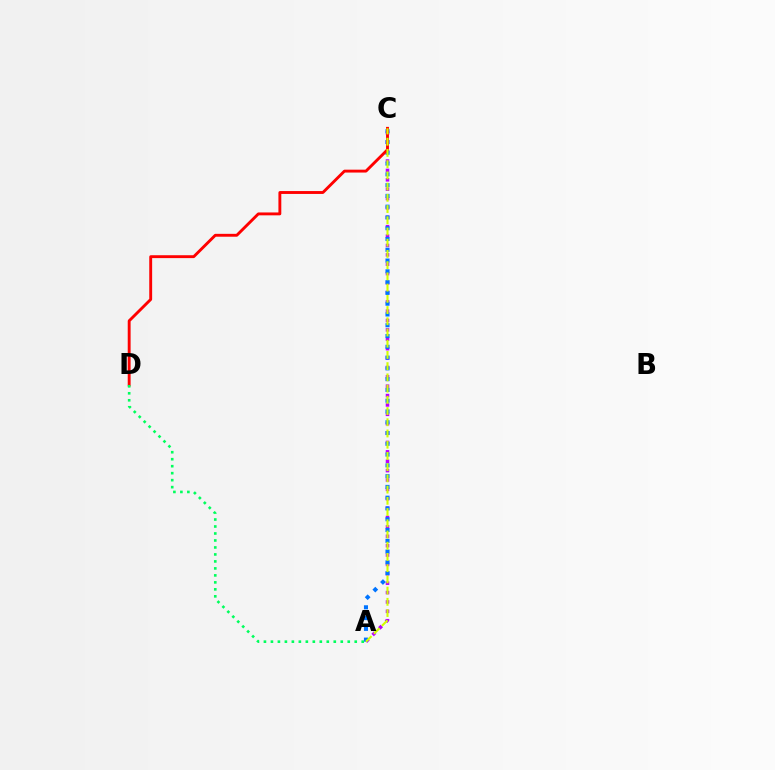{('A', 'C'): [{'color': '#b900ff', 'line_style': 'dotted', 'thickness': 2.55}, {'color': '#0074ff', 'line_style': 'dotted', 'thickness': 2.93}, {'color': '#d1ff00', 'line_style': 'dashed', 'thickness': 1.52}], ('C', 'D'): [{'color': '#ff0000', 'line_style': 'solid', 'thickness': 2.08}], ('A', 'D'): [{'color': '#00ff5c', 'line_style': 'dotted', 'thickness': 1.9}]}